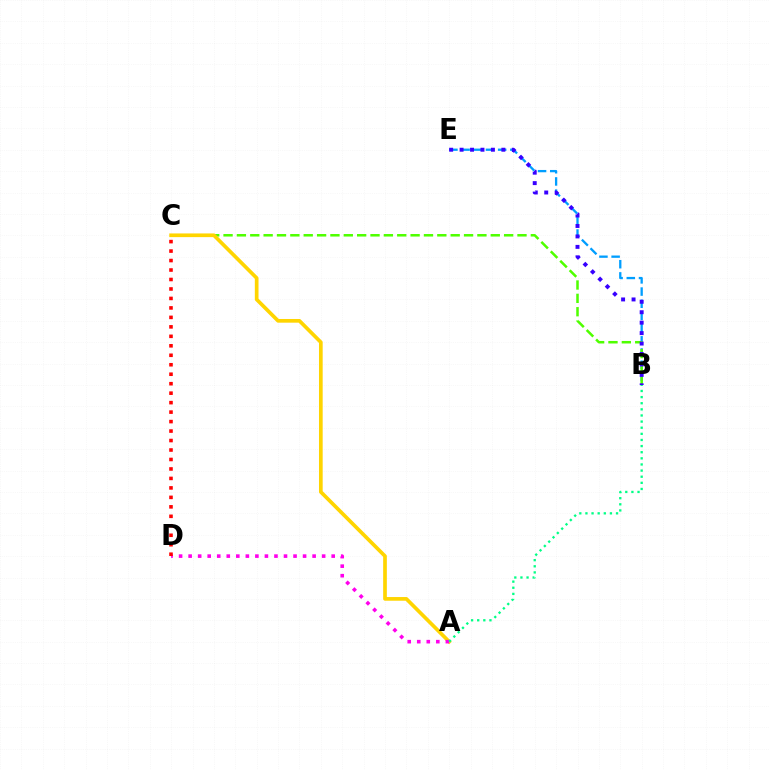{('B', 'E'): [{'color': '#009eff', 'line_style': 'dashed', 'thickness': 1.66}, {'color': '#3700ff', 'line_style': 'dotted', 'thickness': 2.84}], ('B', 'C'): [{'color': '#4fff00', 'line_style': 'dashed', 'thickness': 1.82}], ('A', 'C'): [{'color': '#ffd500', 'line_style': 'solid', 'thickness': 2.65}], ('A', 'D'): [{'color': '#ff00ed', 'line_style': 'dotted', 'thickness': 2.59}], ('C', 'D'): [{'color': '#ff0000', 'line_style': 'dotted', 'thickness': 2.57}], ('A', 'B'): [{'color': '#00ff86', 'line_style': 'dotted', 'thickness': 1.66}]}